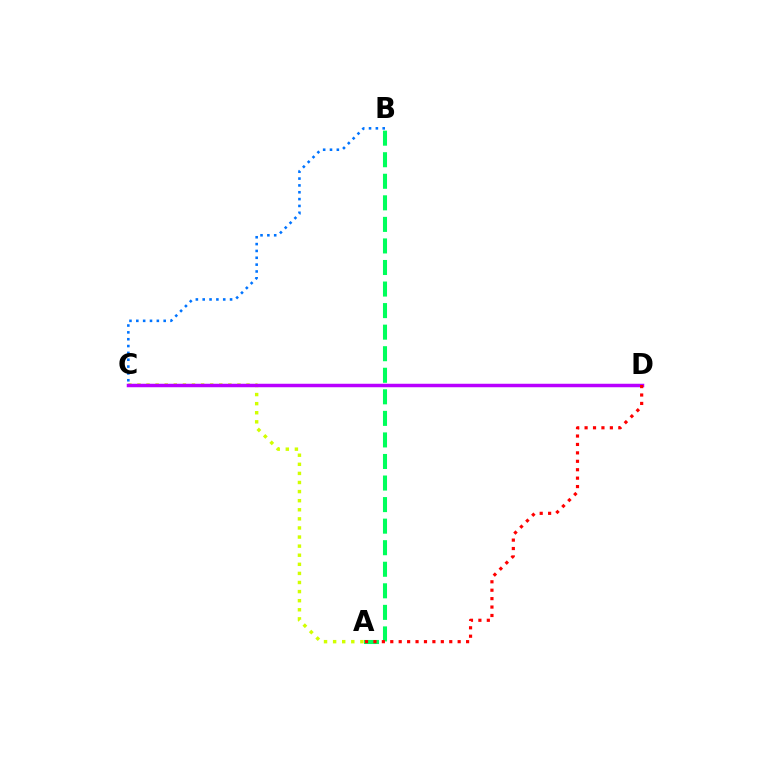{('A', 'B'): [{'color': '#00ff5c', 'line_style': 'dashed', 'thickness': 2.93}], ('B', 'C'): [{'color': '#0074ff', 'line_style': 'dotted', 'thickness': 1.86}], ('A', 'C'): [{'color': '#d1ff00', 'line_style': 'dotted', 'thickness': 2.47}], ('C', 'D'): [{'color': '#b900ff', 'line_style': 'solid', 'thickness': 2.51}], ('A', 'D'): [{'color': '#ff0000', 'line_style': 'dotted', 'thickness': 2.29}]}